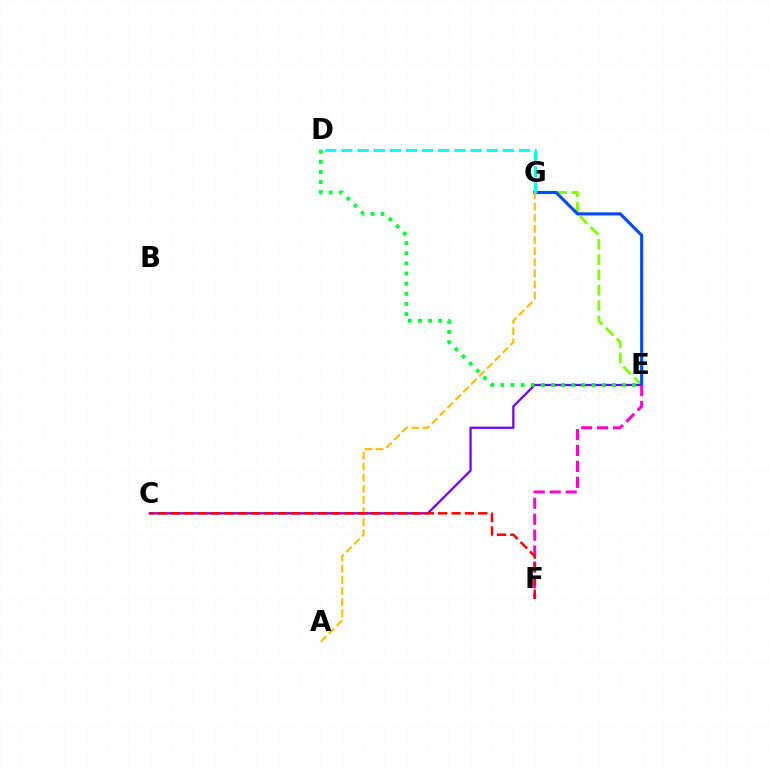{('E', 'G'): [{'color': '#84ff00', 'line_style': 'dashed', 'thickness': 2.08}, {'color': '#004bff', 'line_style': 'solid', 'thickness': 2.23}], ('C', 'E'): [{'color': '#7200ff', 'line_style': 'solid', 'thickness': 1.63}], ('D', 'E'): [{'color': '#00ff39', 'line_style': 'dotted', 'thickness': 2.75}], ('E', 'F'): [{'color': '#ff00cf', 'line_style': 'dashed', 'thickness': 2.16}], ('D', 'G'): [{'color': '#00fff6', 'line_style': 'dashed', 'thickness': 2.19}], ('A', 'G'): [{'color': '#ffbd00', 'line_style': 'dashed', 'thickness': 1.51}], ('C', 'F'): [{'color': '#ff0000', 'line_style': 'dashed', 'thickness': 1.82}]}